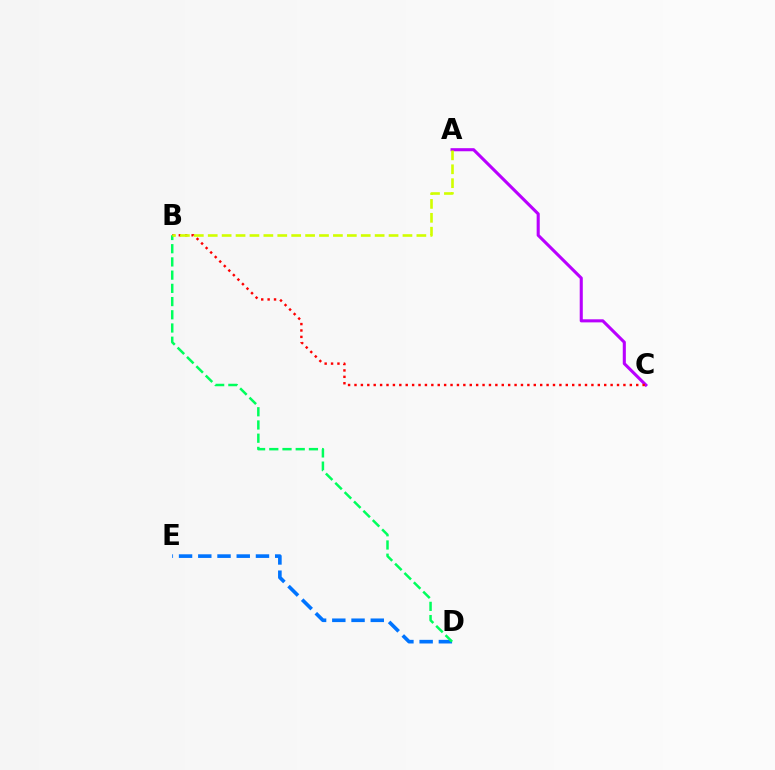{('D', 'E'): [{'color': '#0074ff', 'line_style': 'dashed', 'thickness': 2.61}], ('A', 'C'): [{'color': '#b900ff', 'line_style': 'solid', 'thickness': 2.21}], ('B', 'C'): [{'color': '#ff0000', 'line_style': 'dotted', 'thickness': 1.74}], ('B', 'D'): [{'color': '#00ff5c', 'line_style': 'dashed', 'thickness': 1.8}], ('A', 'B'): [{'color': '#d1ff00', 'line_style': 'dashed', 'thickness': 1.89}]}